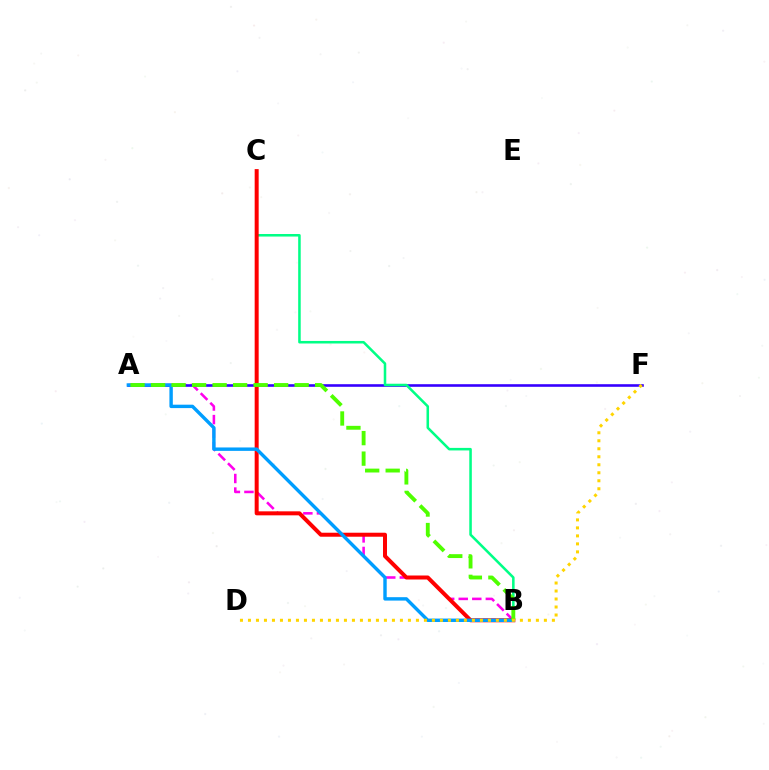{('A', 'B'): [{'color': '#ff00ed', 'line_style': 'dashed', 'thickness': 1.84}, {'color': '#009eff', 'line_style': 'solid', 'thickness': 2.46}, {'color': '#4fff00', 'line_style': 'dashed', 'thickness': 2.79}], ('A', 'F'): [{'color': '#3700ff', 'line_style': 'solid', 'thickness': 1.88}], ('B', 'C'): [{'color': '#00ff86', 'line_style': 'solid', 'thickness': 1.83}, {'color': '#ff0000', 'line_style': 'solid', 'thickness': 2.88}], ('D', 'F'): [{'color': '#ffd500', 'line_style': 'dotted', 'thickness': 2.17}]}